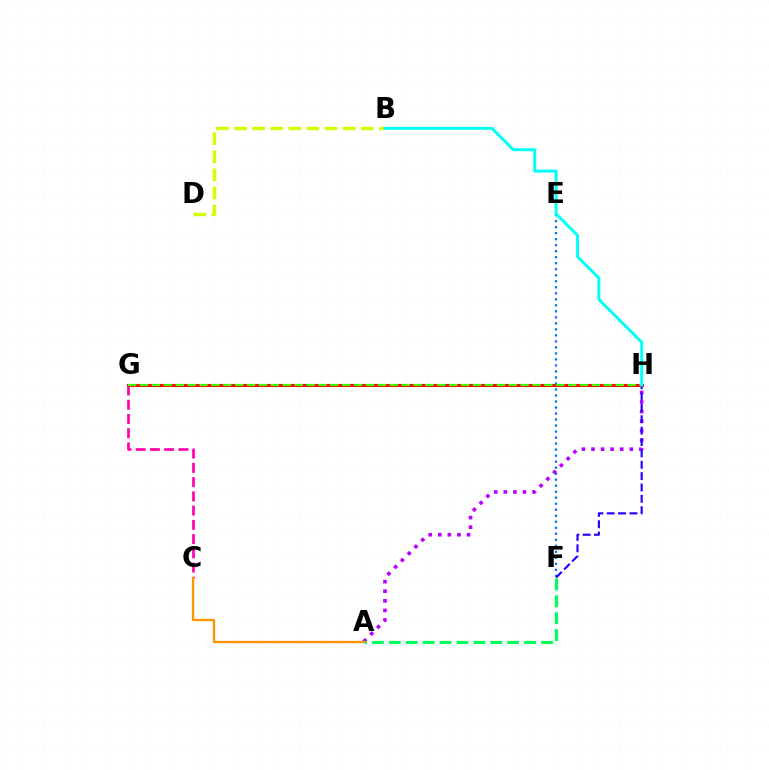{('G', 'H'): [{'color': '#ff0000', 'line_style': 'solid', 'thickness': 2.19}, {'color': '#3dff00', 'line_style': 'dashed', 'thickness': 1.62}], ('C', 'G'): [{'color': '#ff00ac', 'line_style': 'dashed', 'thickness': 1.93}], ('A', 'H'): [{'color': '#b900ff', 'line_style': 'dotted', 'thickness': 2.6}], ('B', 'D'): [{'color': '#d1ff00', 'line_style': 'dashed', 'thickness': 2.46}], ('E', 'F'): [{'color': '#0074ff', 'line_style': 'dotted', 'thickness': 1.63}], ('F', 'H'): [{'color': '#2500ff', 'line_style': 'dashed', 'thickness': 1.54}], ('A', 'F'): [{'color': '#00ff5c', 'line_style': 'dashed', 'thickness': 2.3}], ('B', 'H'): [{'color': '#00fff6', 'line_style': 'solid', 'thickness': 2.1}], ('A', 'C'): [{'color': '#ff9400', 'line_style': 'solid', 'thickness': 1.67}]}